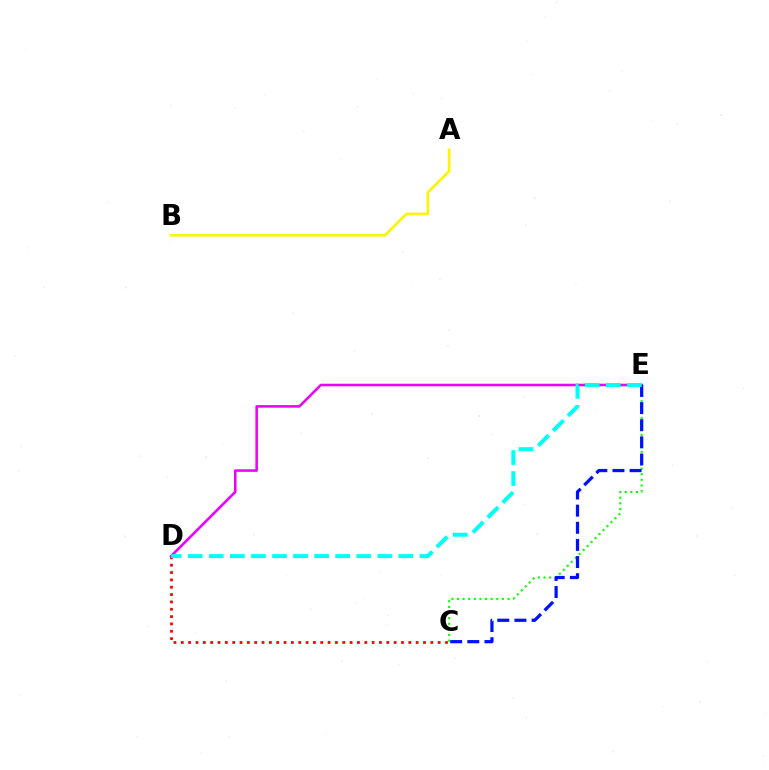{('A', 'B'): [{'color': '#fcf500', 'line_style': 'solid', 'thickness': 1.88}], ('C', 'E'): [{'color': '#08ff00', 'line_style': 'dotted', 'thickness': 1.53}, {'color': '#0010ff', 'line_style': 'dashed', 'thickness': 2.33}], ('C', 'D'): [{'color': '#ff0000', 'line_style': 'dotted', 'thickness': 1.99}], ('D', 'E'): [{'color': '#ee00ff', 'line_style': 'solid', 'thickness': 1.85}, {'color': '#00fff6', 'line_style': 'dashed', 'thickness': 2.86}]}